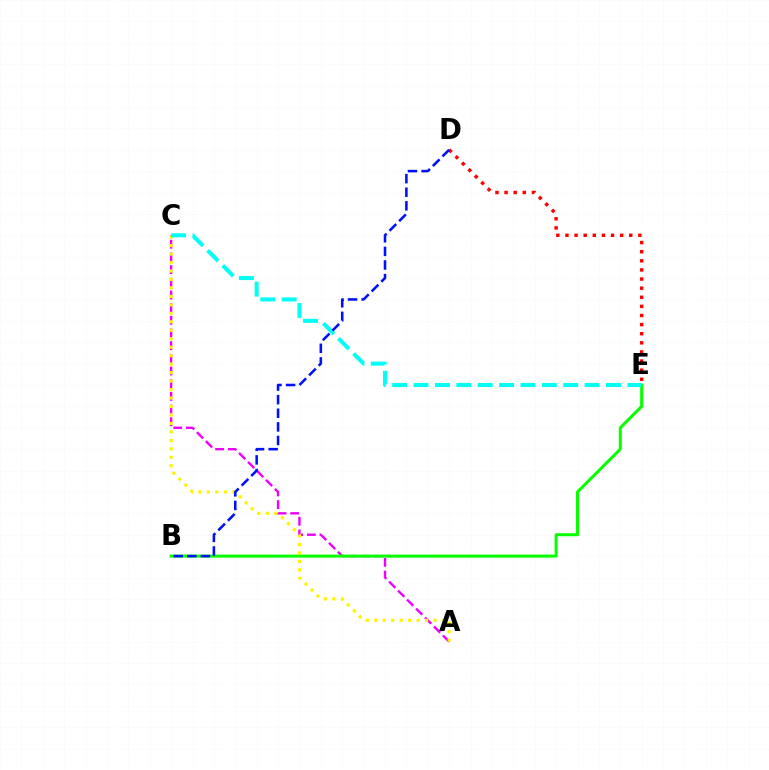{('A', 'C'): [{'color': '#ee00ff', 'line_style': 'dashed', 'thickness': 1.72}, {'color': '#fcf500', 'line_style': 'dotted', 'thickness': 2.3}], ('B', 'E'): [{'color': '#08ff00', 'line_style': 'solid', 'thickness': 2.18}], ('D', 'E'): [{'color': '#ff0000', 'line_style': 'dotted', 'thickness': 2.48}], ('C', 'E'): [{'color': '#00fff6', 'line_style': 'dashed', 'thickness': 2.9}], ('B', 'D'): [{'color': '#0010ff', 'line_style': 'dashed', 'thickness': 1.85}]}